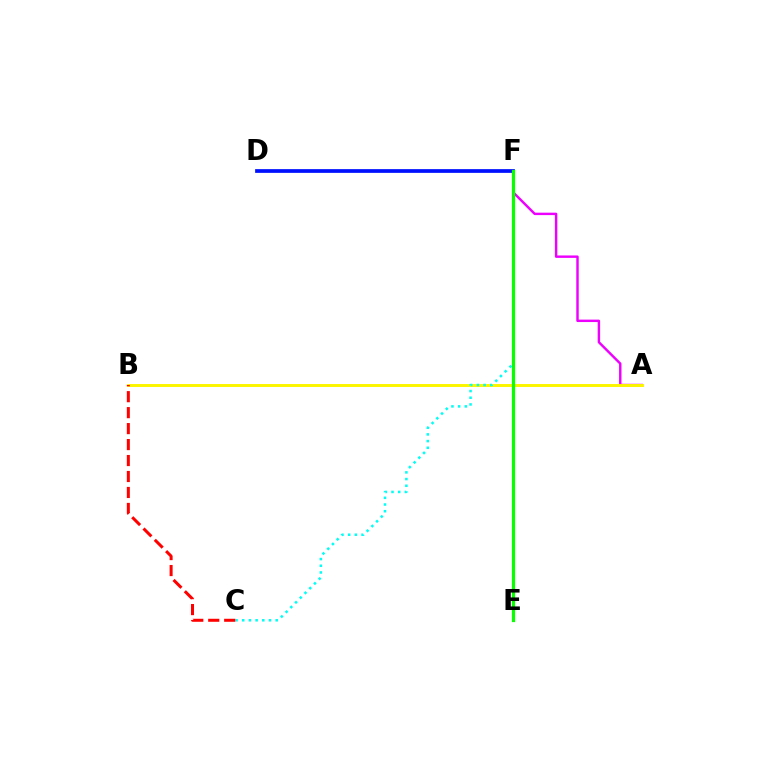{('A', 'F'): [{'color': '#ee00ff', 'line_style': 'solid', 'thickness': 1.75}], ('D', 'F'): [{'color': '#0010ff', 'line_style': 'solid', 'thickness': 2.69}], ('A', 'B'): [{'color': '#fcf500', 'line_style': 'solid', 'thickness': 2.12}], ('C', 'F'): [{'color': '#00fff6', 'line_style': 'dotted', 'thickness': 1.82}], ('B', 'C'): [{'color': '#ff0000', 'line_style': 'dashed', 'thickness': 2.17}], ('E', 'F'): [{'color': '#08ff00', 'line_style': 'solid', 'thickness': 2.32}]}